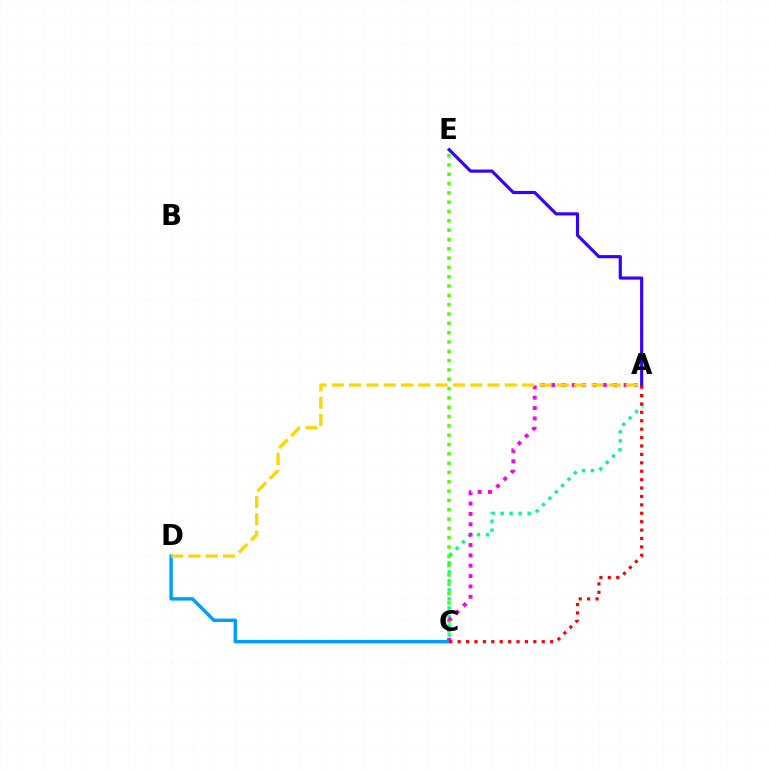{('C', 'D'): [{'color': '#009eff', 'line_style': 'solid', 'thickness': 2.46}], ('A', 'C'): [{'color': '#00ff86', 'line_style': 'dotted', 'thickness': 2.45}, {'color': '#ff00ed', 'line_style': 'dotted', 'thickness': 2.81}, {'color': '#ff0000', 'line_style': 'dotted', 'thickness': 2.28}], ('C', 'E'): [{'color': '#4fff00', 'line_style': 'dotted', 'thickness': 2.53}], ('A', 'D'): [{'color': '#ffd500', 'line_style': 'dashed', 'thickness': 2.35}], ('A', 'E'): [{'color': '#3700ff', 'line_style': 'solid', 'thickness': 2.27}]}